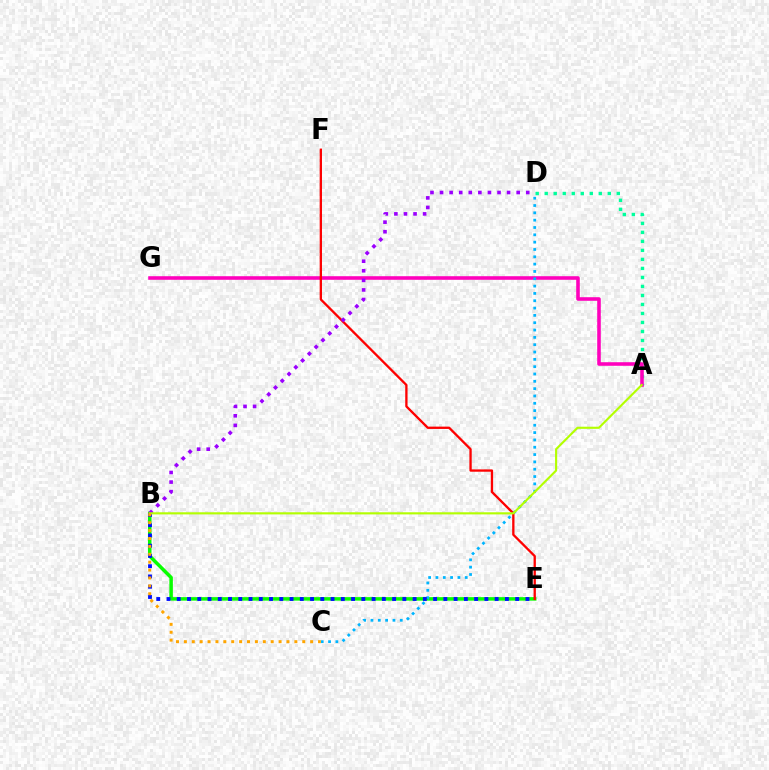{('B', 'E'): [{'color': '#08ff00', 'line_style': 'solid', 'thickness': 2.52}, {'color': '#0010ff', 'line_style': 'dotted', 'thickness': 2.79}], ('A', 'D'): [{'color': '#00ff9d', 'line_style': 'dotted', 'thickness': 2.45}], ('A', 'G'): [{'color': '#ff00bd', 'line_style': 'solid', 'thickness': 2.57}], ('C', 'D'): [{'color': '#00b5ff', 'line_style': 'dotted', 'thickness': 1.99}], ('E', 'F'): [{'color': '#ff0000', 'line_style': 'solid', 'thickness': 1.67}], ('B', 'D'): [{'color': '#9b00ff', 'line_style': 'dotted', 'thickness': 2.6}], ('A', 'B'): [{'color': '#b3ff00', 'line_style': 'solid', 'thickness': 1.53}], ('B', 'C'): [{'color': '#ffa500', 'line_style': 'dotted', 'thickness': 2.14}]}